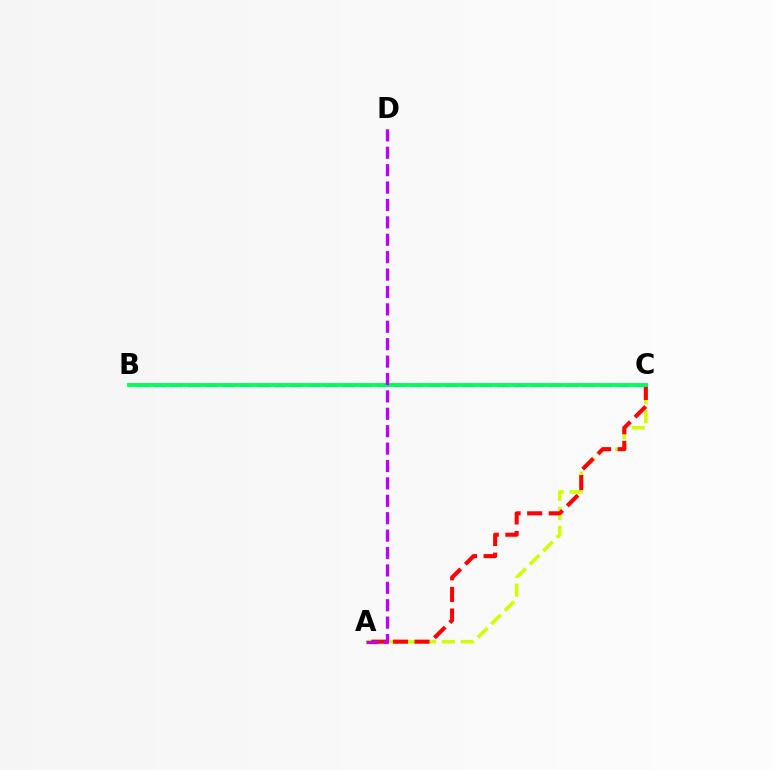{('A', 'C'): [{'color': '#d1ff00', 'line_style': 'dashed', 'thickness': 2.57}, {'color': '#ff0000', 'line_style': 'dashed', 'thickness': 2.93}], ('B', 'C'): [{'color': '#0074ff', 'line_style': 'dashed', 'thickness': 2.33}, {'color': '#00ff5c', 'line_style': 'solid', 'thickness': 2.79}], ('A', 'D'): [{'color': '#b900ff', 'line_style': 'dashed', 'thickness': 2.36}]}